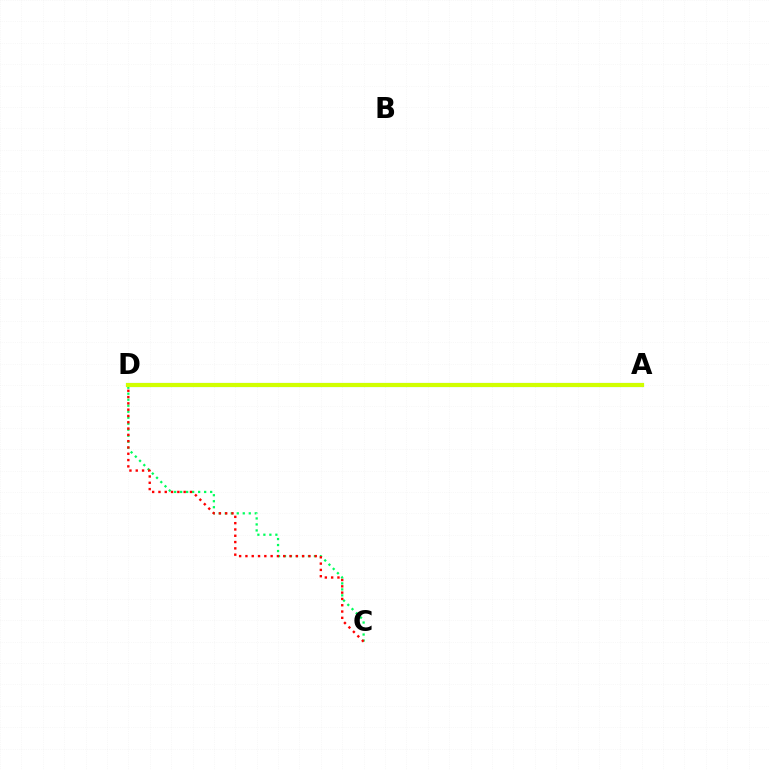{('C', 'D'): [{'color': '#00ff5c', 'line_style': 'dotted', 'thickness': 1.63}, {'color': '#ff0000', 'line_style': 'dotted', 'thickness': 1.71}], ('A', 'D'): [{'color': '#0074ff', 'line_style': 'solid', 'thickness': 2.92}, {'color': '#b900ff', 'line_style': 'dashed', 'thickness': 1.61}, {'color': '#d1ff00', 'line_style': 'solid', 'thickness': 2.98}]}